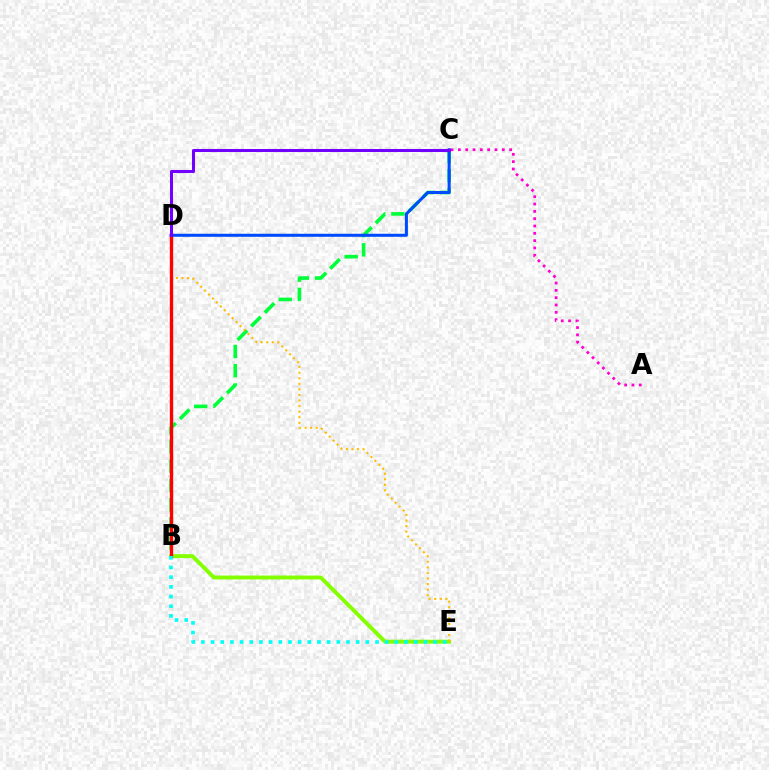{('B', 'C'): [{'color': '#00ff39', 'line_style': 'dashed', 'thickness': 2.61}], ('A', 'C'): [{'color': '#ff00cf', 'line_style': 'dotted', 'thickness': 1.99}], ('B', 'E'): [{'color': '#84ff00', 'line_style': 'solid', 'thickness': 2.81}, {'color': '#00fff6', 'line_style': 'dotted', 'thickness': 2.63}], ('C', 'D'): [{'color': '#004bff', 'line_style': 'solid', 'thickness': 2.19}, {'color': '#7200ff', 'line_style': 'solid', 'thickness': 2.19}], ('D', 'E'): [{'color': '#ffbd00', 'line_style': 'dotted', 'thickness': 1.51}], ('B', 'D'): [{'color': '#ff0000', 'line_style': 'solid', 'thickness': 2.41}]}